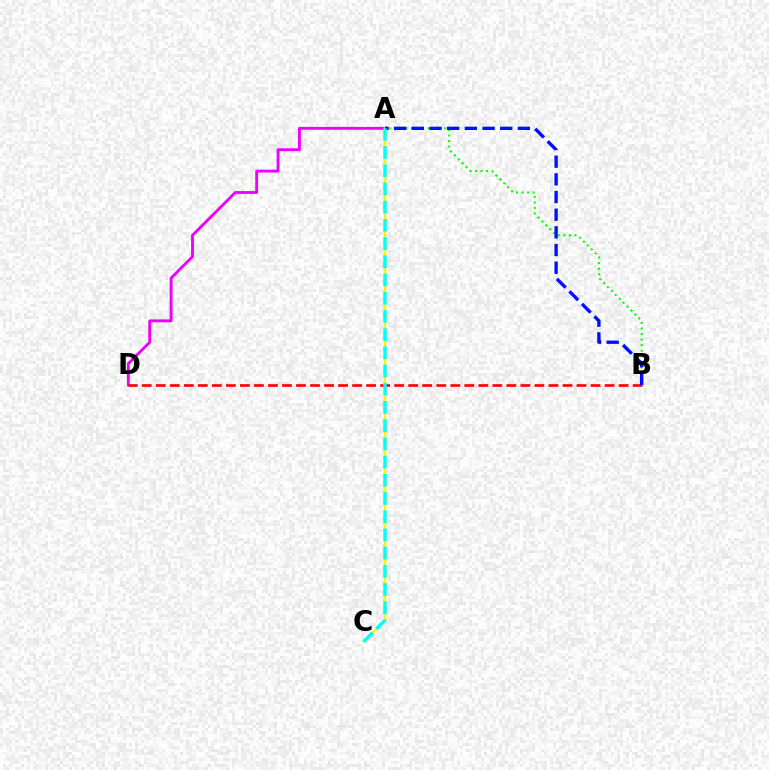{('A', 'D'): [{'color': '#ee00ff', 'line_style': 'solid', 'thickness': 2.06}], ('A', 'C'): [{'color': '#fcf500', 'line_style': 'solid', 'thickness': 1.69}, {'color': '#00fff6', 'line_style': 'dashed', 'thickness': 2.47}], ('B', 'D'): [{'color': '#ff0000', 'line_style': 'dashed', 'thickness': 1.91}], ('A', 'B'): [{'color': '#08ff00', 'line_style': 'dotted', 'thickness': 1.51}, {'color': '#0010ff', 'line_style': 'dashed', 'thickness': 2.4}]}